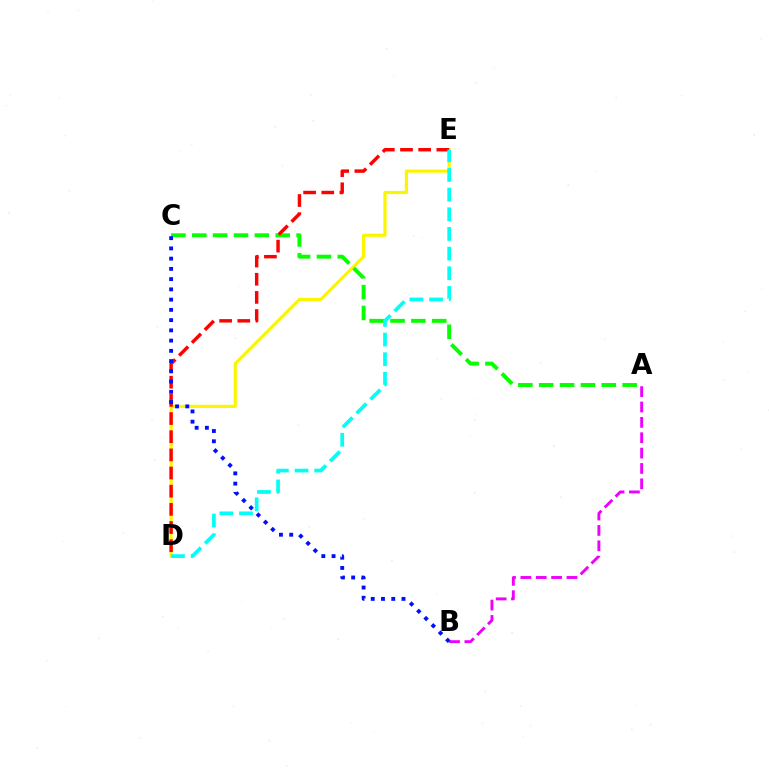{('D', 'E'): [{'color': '#fcf500', 'line_style': 'solid', 'thickness': 2.28}, {'color': '#ff0000', 'line_style': 'dashed', 'thickness': 2.47}, {'color': '#00fff6', 'line_style': 'dashed', 'thickness': 2.67}], ('A', 'C'): [{'color': '#08ff00', 'line_style': 'dashed', 'thickness': 2.83}], ('A', 'B'): [{'color': '#ee00ff', 'line_style': 'dashed', 'thickness': 2.09}], ('B', 'C'): [{'color': '#0010ff', 'line_style': 'dotted', 'thickness': 2.78}]}